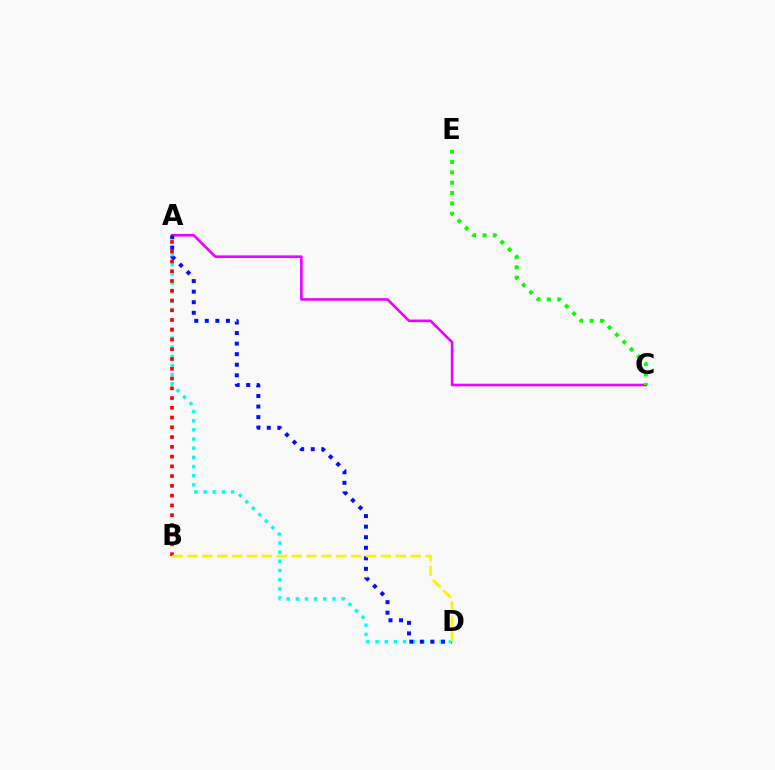{('A', 'C'): [{'color': '#ee00ff', 'line_style': 'solid', 'thickness': 1.87}], ('C', 'E'): [{'color': '#08ff00', 'line_style': 'dotted', 'thickness': 2.81}], ('A', 'D'): [{'color': '#00fff6', 'line_style': 'dotted', 'thickness': 2.49}, {'color': '#0010ff', 'line_style': 'dotted', 'thickness': 2.87}], ('A', 'B'): [{'color': '#ff0000', 'line_style': 'dotted', 'thickness': 2.65}], ('B', 'D'): [{'color': '#fcf500', 'line_style': 'dashed', 'thickness': 2.02}]}